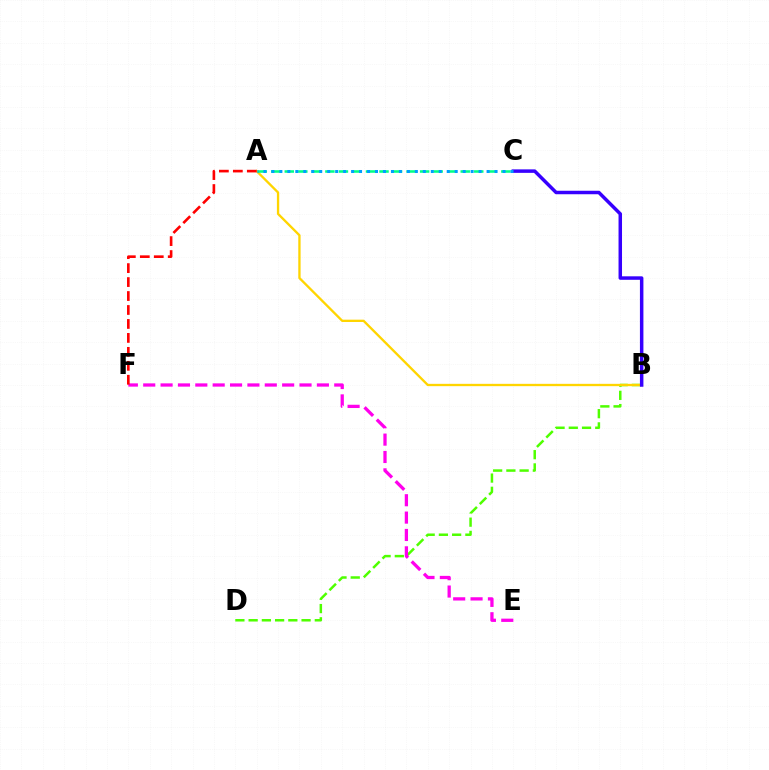{('B', 'D'): [{'color': '#4fff00', 'line_style': 'dashed', 'thickness': 1.8}], ('A', 'B'): [{'color': '#ffd500', 'line_style': 'solid', 'thickness': 1.67}], ('A', 'C'): [{'color': '#00ff86', 'line_style': 'dashed', 'thickness': 1.84}, {'color': '#009eff', 'line_style': 'dotted', 'thickness': 2.17}], ('B', 'C'): [{'color': '#3700ff', 'line_style': 'solid', 'thickness': 2.51}], ('E', 'F'): [{'color': '#ff00ed', 'line_style': 'dashed', 'thickness': 2.36}], ('A', 'F'): [{'color': '#ff0000', 'line_style': 'dashed', 'thickness': 1.9}]}